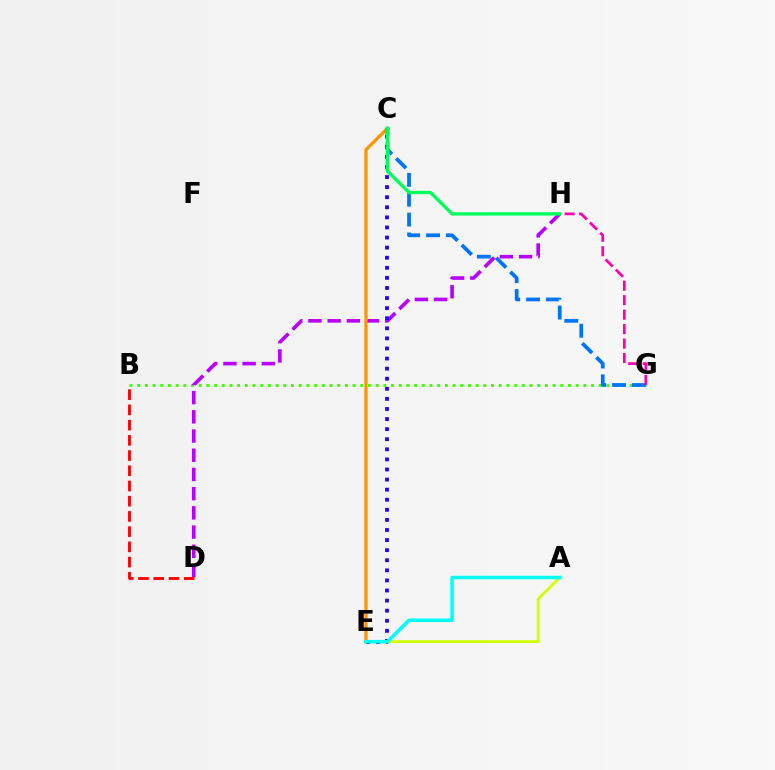{('B', 'G'): [{'color': '#3dff00', 'line_style': 'dotted', 'thickness': 2.09}], ('D', 'H'): [{'color': '#b900ff', 'line_style': 'dashed', 'thickness': 2.61}], ('A', 'E'): [{'color': '#d1ff00', 'line_style': 'solid', 'thickness': 2.02}, {'color': '#00fff6', 'line_style': 'solid', 'thickness': 2.56}], ('B', 'D'): [{'color': '#ff0000', 'line_style': 'dashed', 'thickness': 2.07}], ('C', 'E'): [{'color': '#2500ff', 'line_style': 'dotted', 'thickness': 2.74}, {'color': '#ff9400', 'line_style': 'solid', 'thickness': 2.34}], ('C', 'G'): [{'color': '#0074ff', 'line_style': 'dashed', 'thickness': 2.7}], ('G', 'H'): [{'color': '#ff00ac', 'line_style': 'dashed', 'thickness': 1.97}], ('C', 'H'): [{'color': '#00ff5c', 'line_style': 'solid', 'thickness': 2.42}]}